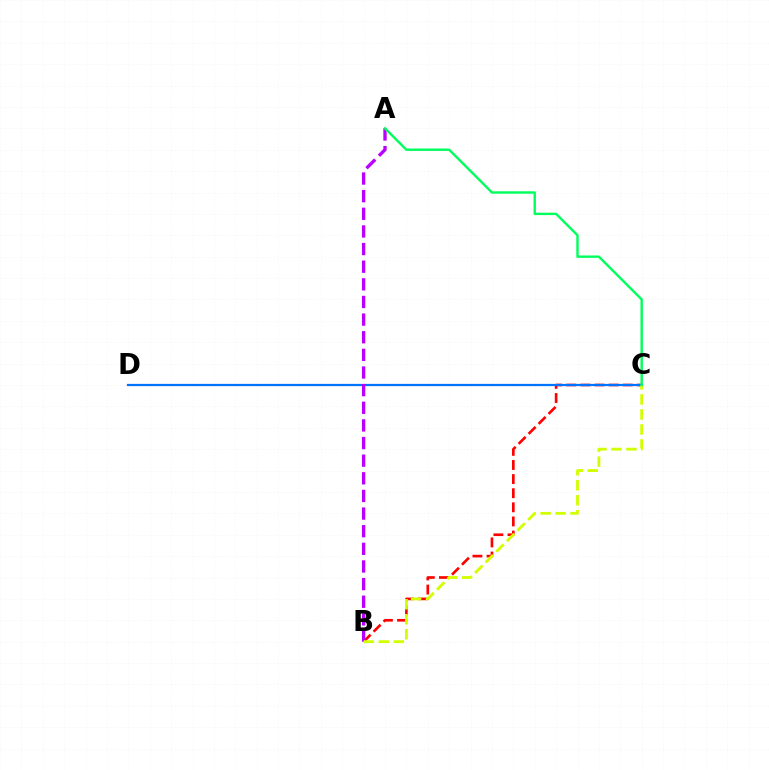{('B', 'C'): [{'color': '#ff0000', 'line_style': 'dashed', 'thickness': 1.92}, {'color': '#d1ff00', 'line_style': 'dashed', 'thickness': 2.04}], ('C', 'D'): [{'color': '#0074ff', 'line_style': 'solid', 'thickness': 1.6}], ('A', 'B'): [{'color': '#b900ff', 'line_style': 'dashed', 'thickness': 2.4}], ('A', 'C'): [{'color': '#00ff5c', 'line_style': 'solid', 'thickness': 1.73}]}